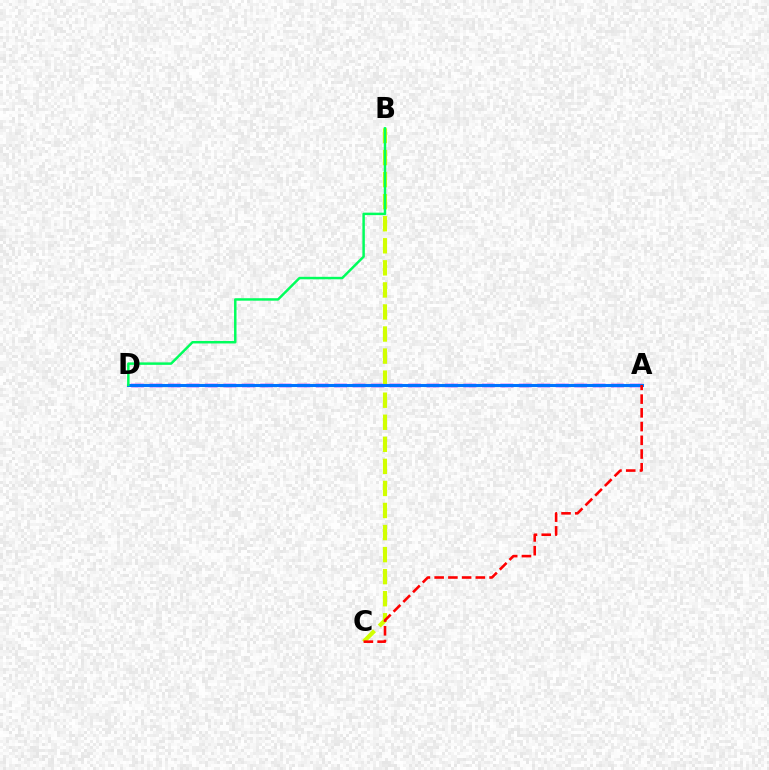{('A', 'D'): [{'color': '#b900ff', 'line_style': 'dashed', 'thickness': 2.51}, {'color': '#0074ff', 'line_style': 'solid', 'thickness': 2.2}], ('B', 'C'): [{'color': '#d1ff00', 'line_style': 'dashed', 'thickness': 3.0}], ('B', 'D'): [{'color': '#00ff5c', 'line_style': 'solid', 'thickness': 1.78}], ('A', 'C'): [{'color': '#ff0000', 'line_style': 'dashed', 'thickness': 1.87}]}